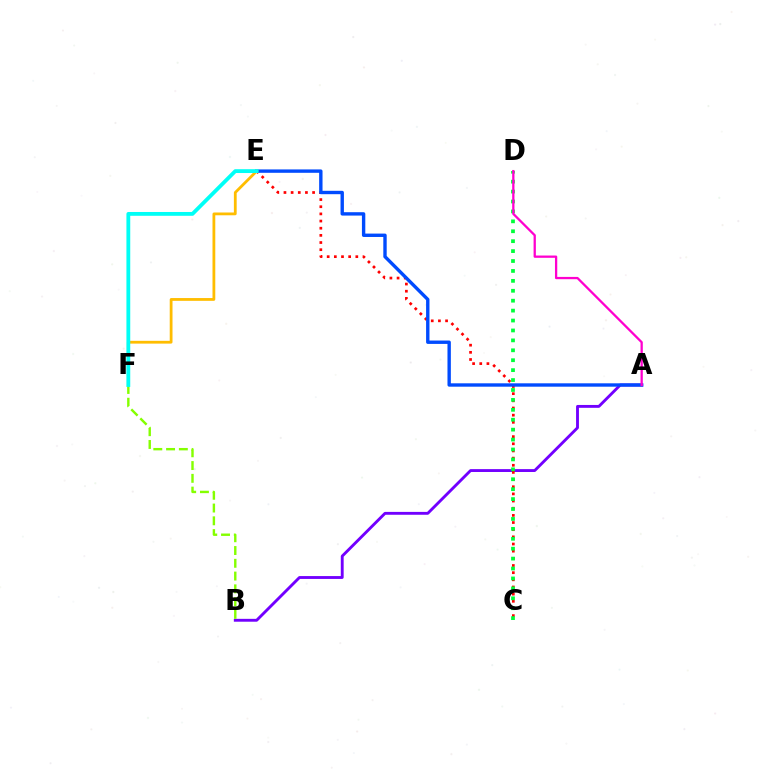{('A', 'B'): [{'color': '#7200ff', 'line_style': 'solid', 'thickness': 2.06}], ('C', 'E'): [{'color': '#ff0000', 'line_style': 'dotted', 'thickness': 1.95}], ('C', 'D'): [{'color': '#00ff39', 'line_style': 'dotted', 'thickness': 2.7}], ('A', 'E'): [{'color': '#004bff', 'line_style': 'solid', 'thickness': 2.43}], ('E', 'F'): [{'color': '#ffbd00', 'line_style': 'solid', 'thickness': 2.01}, {'color': '#00fff6', 'line_style': 'solid', 'thickness': 2.75}], ('B', 'F'): [{'color': '#84ff00', 'line_style': 'dashed', 'thickness': 1.74}], ('A', 'D'): [{'color': '#ff00cf', 'line_style': 'solid', 'thickness': 1.64}]}